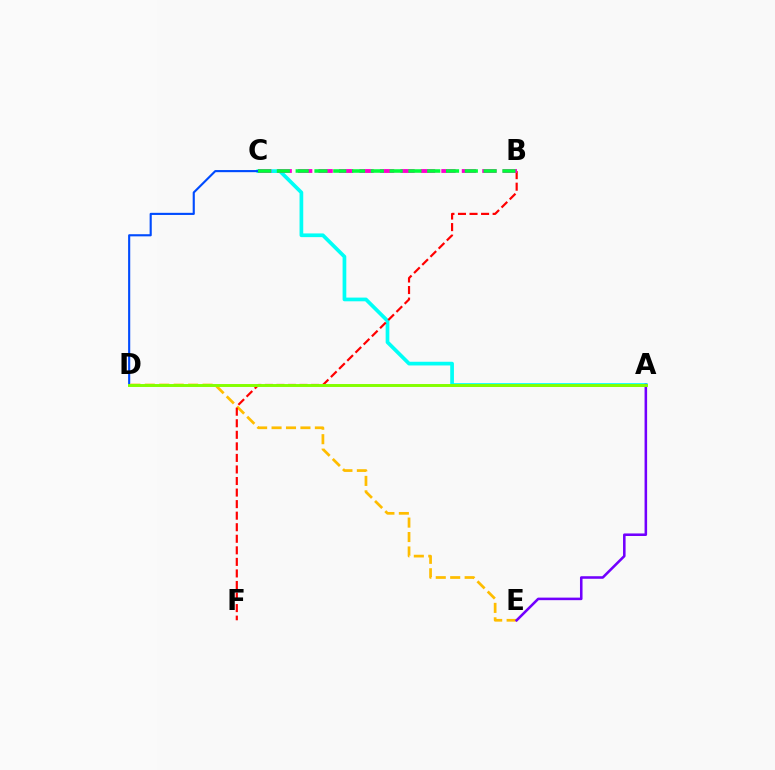{('A', 'C'): [{'color': '#00fff6', 'line_style': 'solid', 'thickness': 2.67}], ('C', 'D'): [{'color': '#004bff', 'line_style': 'solid', 'thickness': 1.53}], ('D', 'E'): [{'color': '#ffbd00', 'line_style': 'dashed', 'thickness': 1.96}], ('A', 'E'): [{'color': '#7200ff', 'line_style': 'solid', 'thickness': 1.84}], ('B', 'F'): [{'color': '#ff0000', 'line_style': 'dashed', 'thickness': 1.57}], ('B', 'C'): [{'color': '#ff00cf', 'line_style': 'dashed', 'thickness': 2.78}, {'color': '#00ff39', 'line_style': 'dashed', 'thickness': 2.55}], ('A', 'D'): [{'color': '#84ff00', 'line_style': 'solid', 'thickness': 2.11}]}